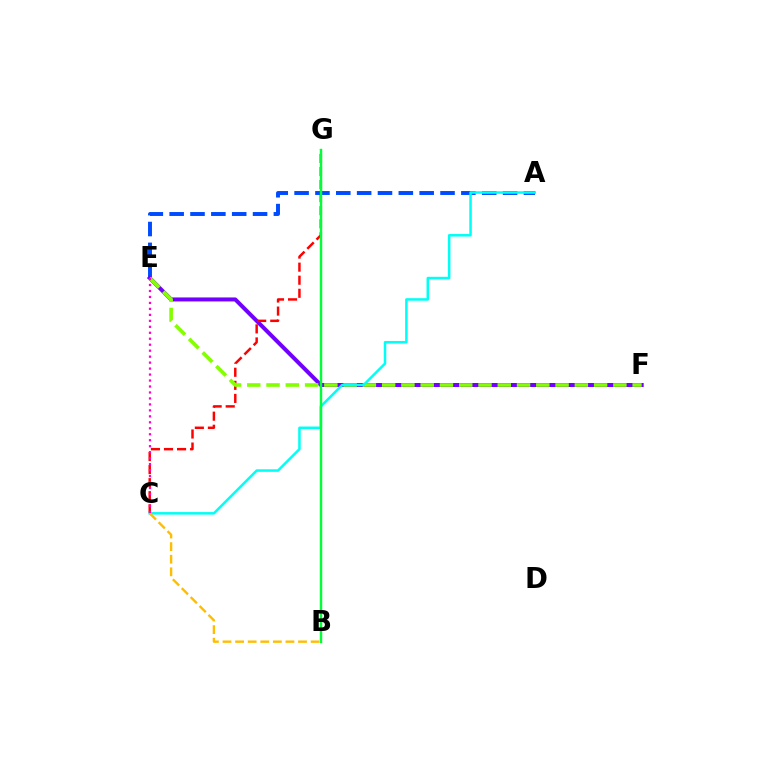{('A', 'E'): [{'color': '#004bff', 'line_style': 'dashed', 'thickness': 2.83}], ('E', 'F'): [{'color': '#7200ff', 'line_style': 'solid', 'thickness': 2.88}, {'color': '#84ff00', 'line_style': 'dashed', 'thickness': 2.62}], ('C', 'G'): [{'color': '#ff0000', 'line_style': 'dashed', 'thickness': 1.77}], ('A', 'C'): [{'color': '#00fff6', 'line_style': 'solid', 'thickness': 1.81}], ('B', 'G'): [{'color': '#00ff39', 'line_style': 'solid', 'thickness': 1.76}], ('B', 'C'): [{'color': '#ffbd00', 'line_style': 'dashed', 'thickness': 1.71}], ('C', 'E'): [{'color': '#ff00cf', 'line_style': 'dotted', 'thickness': 1.62}]}